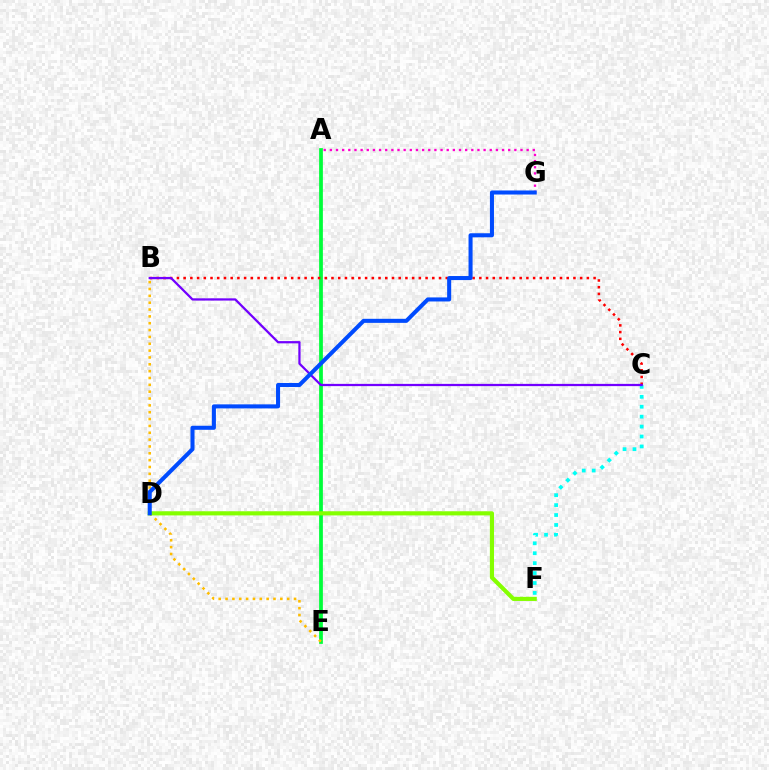{('A', 'E'): [{'color': '#00ff39', 'line_style': 'solid', 'thickness': 2.7}], ('A', 'G'): [{'color': '#ff00cf', 'line_style': 'dotted', 'thickness': 1.67}], ('C', 'F'): [{'color': '#00fff6', 'line_style': 'dotted', 'thickness': 2.7}], ('B', 'C'): [{'color': '#ff0000', 'line_style': 'dotted', 'thickness': 1.83}, {'color': '#7200ff', 'line_style': 'solid', 'thickness': 1.62}], ('B', 'E'): [{'color': '#ffbd00', 'line_style': 'dotted', 'thickness': 1.86}], ('D', 'F'): [{'color': '#84ff00', 'line_style': 'solid', 'thickness': 2.98}], ('D', 'G'): [{'color': '#004bff', 'line_style': 'solid', 'thickness': 2.92}]}